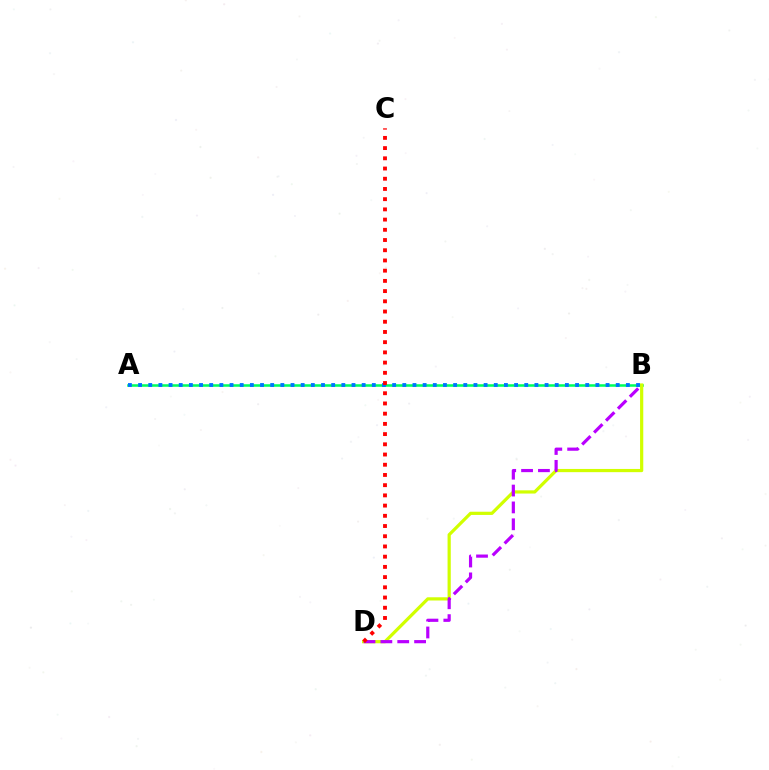{('A', 'B'): [{'color': '#00ff5c', 'line_style': 'solid', 'thickness': 1.83}, {'color': '#0074ff', 'line_style': 'dotted', 'thickness': 2.76}], ('B', 'D'): [{'color': '#d1ff00', 'line_style': 'solid', 'thickness': 2.31}, {'color': '#b900ff', 'line_style': 'dashed', 'thickness': 2.29}], ('C', 'D'): [{'color': '#ff0000', 'line_style': 'dotted', 'thickness': 2.78}]}